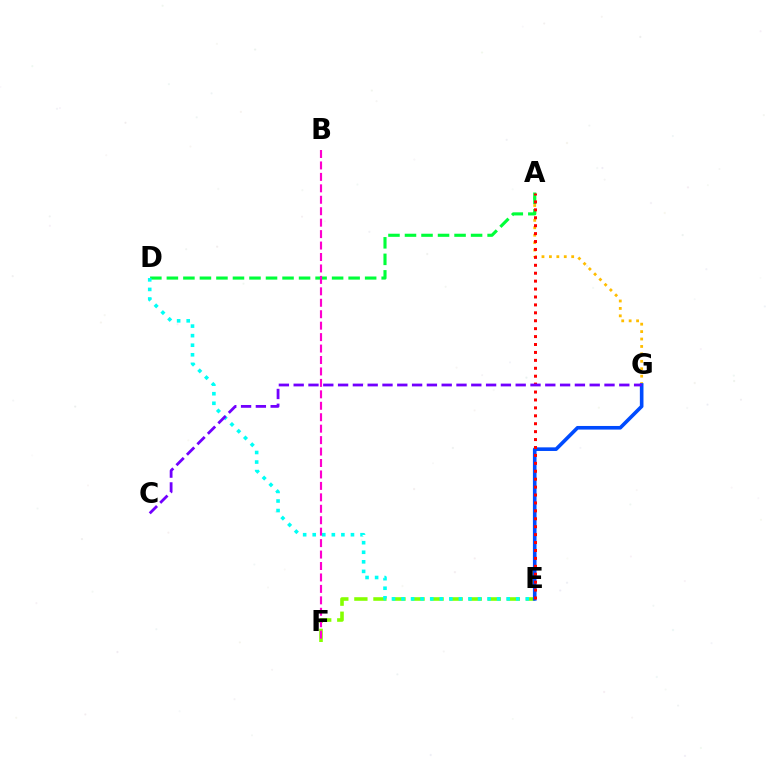{('A', 'G'): [{'color': '#ffbd00', 'line_style': 'dotted', 'thickness': 2.02}], ('E', 'F'): [{'color': '#84ff00', 'line_style': 'dashed', 'thickness': 2.59}], ('A', 'D'): [{'color': '#00ff39', 'line_style': 'dashed', 'thickness': 2.24}], ('E', 'G'): [{'color': '#004bff', 'line_style': 'solid', 'thickness': 2.61}], ('D', 'E'): [{'color': '#00fff6', 'line_style': 'dotted', 'thickness': 2.6}], ('B', 'F'): [{'color': '#ff00cf', 'line_style': 'dashed', 'thickness': 1.55}], ('A', 'E'): [{'color': '#ff0000', 'line_style': 'dotted', 'thickness': 2.15}], ('C', 'G'): [{'color': '#7200ff', 'line_style': 'dashed', 'thickness': 2.01}]}